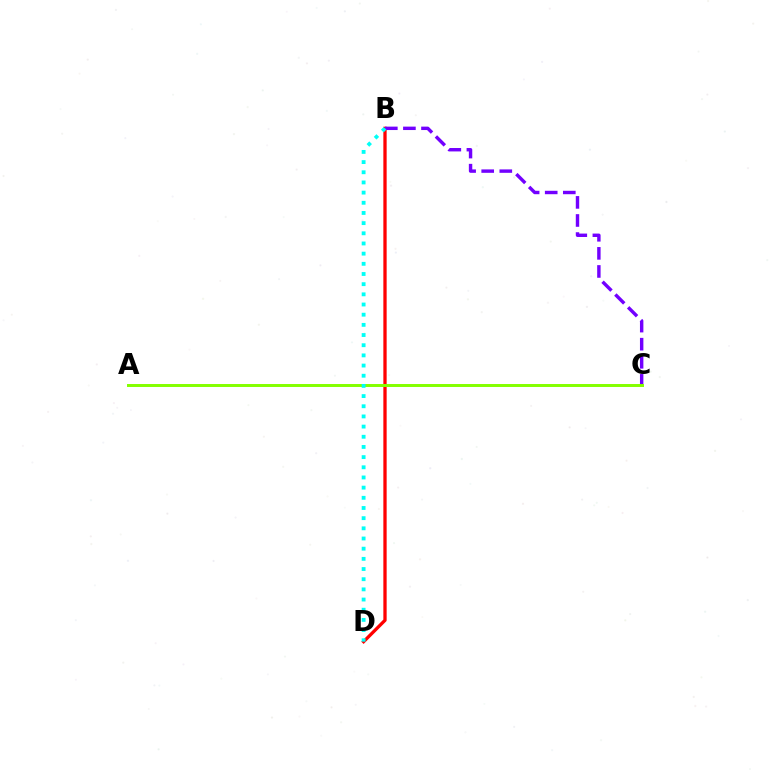{('B', 'D'): [{'color': '#ff0000', 'line_style': 'solid', 'thickness': 2.37}, {'color': '#00fff6', 'line_style': 'dotted', 'thickness': 2.76}], ('B', 'C'): [{'color': '#7200ff', 'line_style': 'dashed', 'thickness': 2.46}], ('A', 'C'): [{'color': '#84ff00', 'line_style': 'solid', 'thickness': 2.13}]}